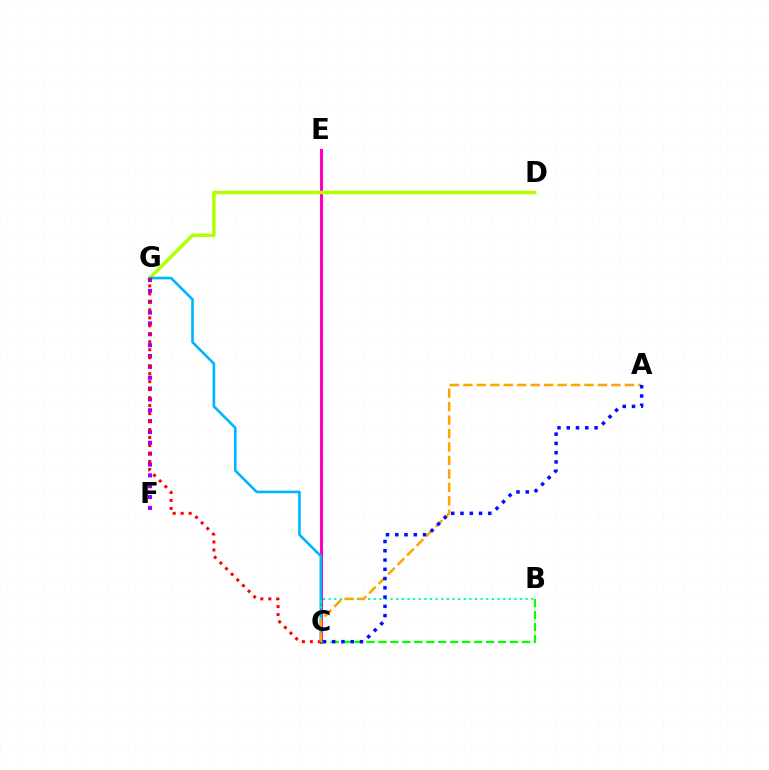{('C', 'E'): [{'color': '#ff00bd', 'line_style': 'solid', 'thickness': 2.21}], ('D', 'G'): [{'color': '#b3ff00', 'line_style': 'solid', 'thickness': 2.5}], ('C', 'G'): [{'color': '#00b5ff', 'line_style': 'solid', 'thickness': 1.89}, {'color': '#ff0000', 'line_style': 'dotted', 'thickness': 2.17}], ('F', 'G'): [{'color': '#9b00ff', 'line_style': 'dotted', 'thickness': 2.95}], ('B', 'C'): [{'color': '#00ff9d', 'line_style': 'dotted', 'thickness': 1.53}, {'color': '#08ff00', 'line_style': 'dashed', 'thickness': 1.62}], ('A', 'C'): [{'color': '#ffa500', 'line_style': 'dashed', 'thickness': 1.83}, {'color': '#0010ff', 'line_style': 'dotted', 'thickness': 2.52}]}